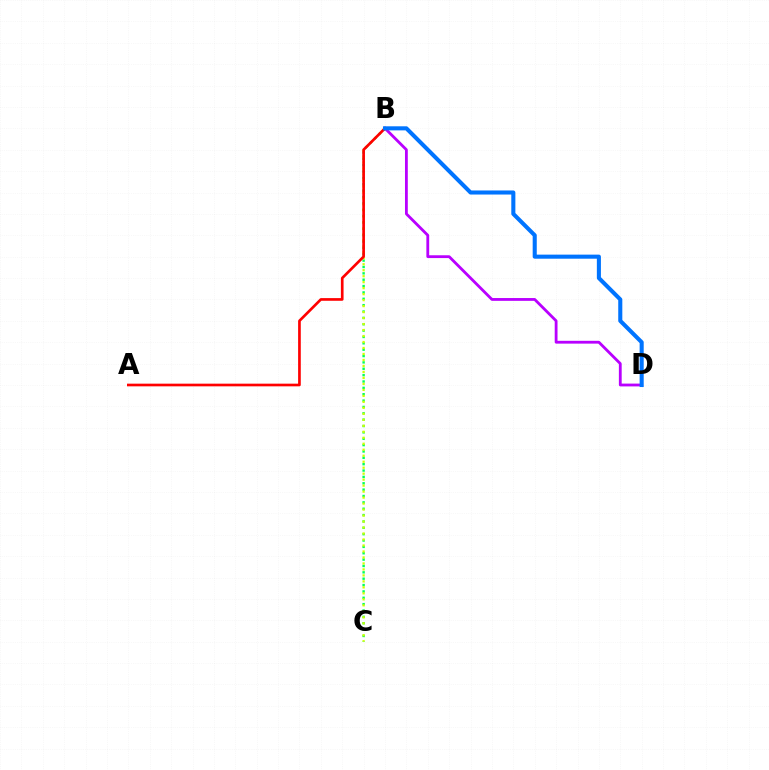{('B', 'D'): [{'color': '#b900ff', 'line_style': 'solid', 'thickness': 2.02}, {'color': '#0074ff', 'line_style': 'solid', 'thickness': 2.93}], ('B', 'C'): [{'color': '#00ff5c', 'line_style': 'dotted', 'thickness': 1.73}, {'color': '#d1ff00', 'line_style': 'dotted', 'thickness': 1.63}], ('A', 'B'): [{'color': '#ff0000', 'line_style': 'solid', 'thickness': 1.92}]}